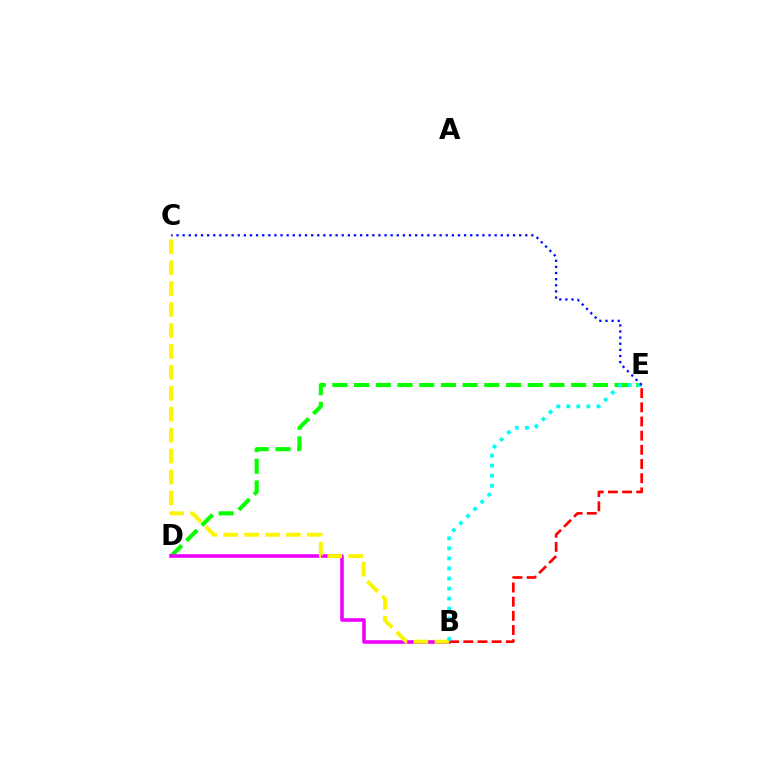{('D', 'E'): [{'color': '#08ff00', 'line_style': 'dashed', 'thickness': 2.95}], ('B', 'D'): [{'color': '#ee00ff', 'line_style': 'solid', 'thickness': 2.58}], ('B', 'E'): [{'color': '#ff0000', 'line_style': 'dashed', 'thickness': 1.93}, {'color': '#00fff6', 'line_style': 'dotted', 'thickness': 2.73}], ('B', 'C'): [{'color': '#fcf500', 'line_style': 'dashed', 'thickness': 2.84}], ('C', 'E'): [{'color': '#0010ff', 'line_style': 'dotted', 'thickness': 1.66}]}